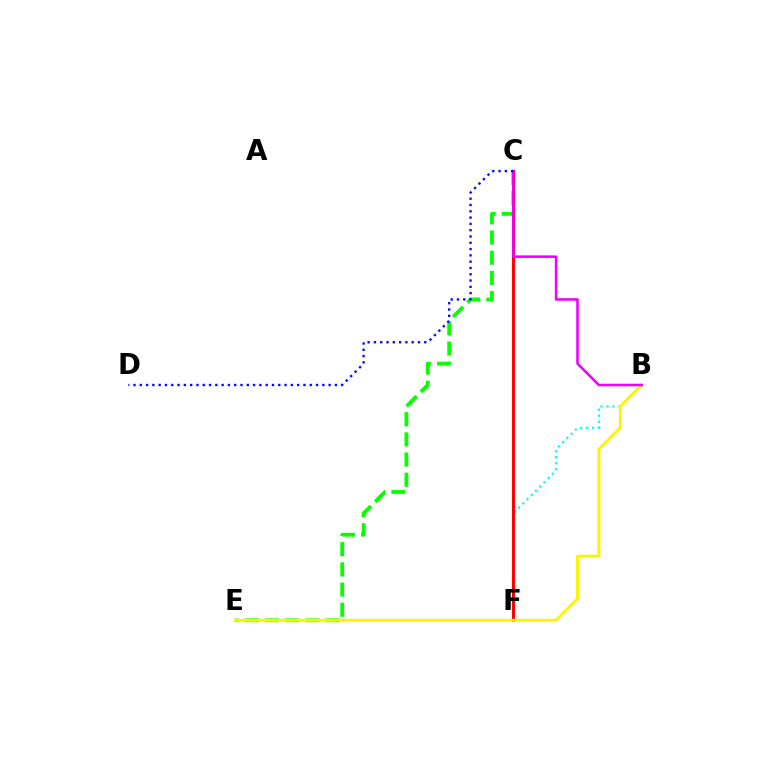{('C', 'E'): [{'color': '#08ff00', 'line_style': 'dashed', 'thickness': 2.74}], ('B', 'F'): [{'color': '#00fff6', 'line_style': 'dotted', 'thickness': 1.62}], ('C', 'F'): [{'color': '#ff0000', 'line_style': 'solid', 'thickness': 2.21}], ('B', 'E'): [{'color': '#fcf500', 'line_style': 'solid', 'thickness': 2.09}], ('B', 'C'): [{'color': '#ee00ff', 'line_style': 'solid', 'thickness': 1.85}], ('C', 'D'): [{'color': '#0010ff', 'line_style': 'dotted', 'thickness': 1.71}]}